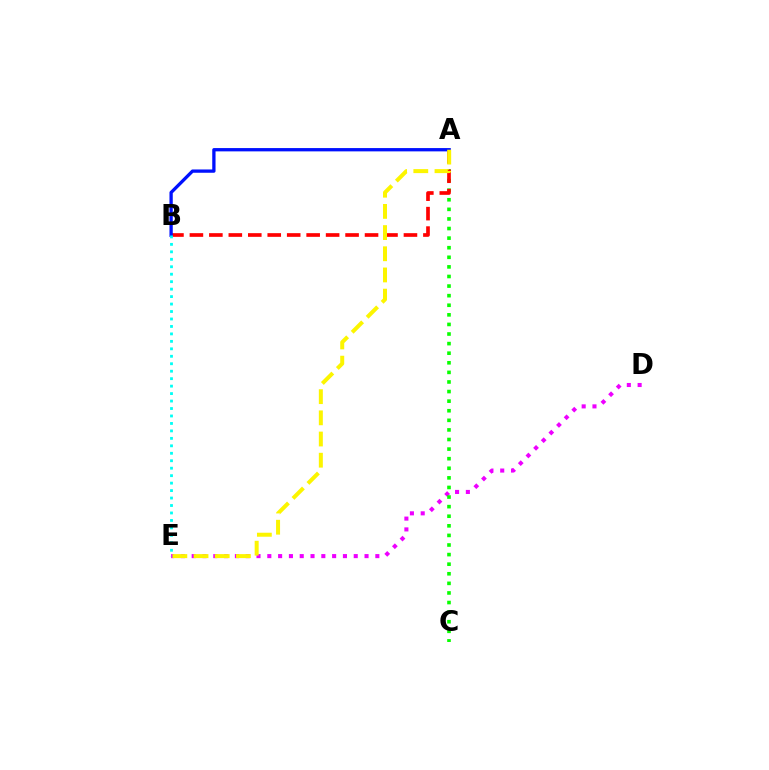{('D', 'E'): [{'color': '#ee00ff', 'line_style': 'dotted', 'thickness': 2.94}], ('A', 'C'): [{'color': '#08ff00', 'line_style': 'dotted', 'thickness': 2.61}], ('A', 'B'): [{'color': '#ff0000', 'line_style': 'dashed', 'thickness': 2.64}, {'color': '#0010ff', 'line_style': 'solid', 'thickness': 2.37}], ('A', 'E'): [{'color': '#fcf500', 'line_style': 'dashed', 'thickness': 2.88}], ('B', 'E'): [{'color': '#00fff6', 'line_style': 'dotted', 'thickness': 2.03}]}